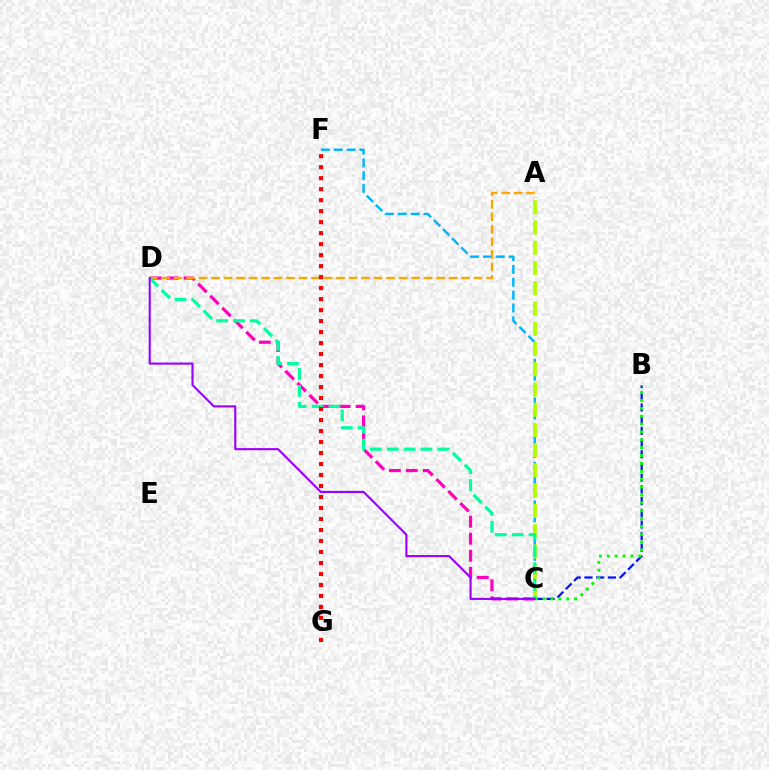{('C', 'D'): [{'color': '#ff00bd', 'line_style': 'dashed', 'thickness': 2.31}, {'color': '#00ff9d', 'line_style': 'dashed', 'thickness': 2.29}, {'color': '#9b00ff', 'line_style': 'solid', 'thickness': 1.53}], ('B', 'C'): [{'color': '#0010ff', 'line_style': 'dashed', 'thickness': 1.59}, {'color': '#08ff00', 'line_style': 'dotted', 'thickness': 2.14}], ('C', 'F'): [{'color': '#00b5ff', 'line_style': 'dashed', 'thickness': 1.75}], ('A', 'D'): [{'color': '#ffa500', 'line_style': 'dashed', 'thickness': 1.7}], ('A', 'C'): [{'color': '#b3ff00', 'line_style': 'dashed', 'thickness': 2.75}], ('F', 'G'): [{'color': '#ff0000', 'line_style': 'dotted', 'thickness': 2.99}]}